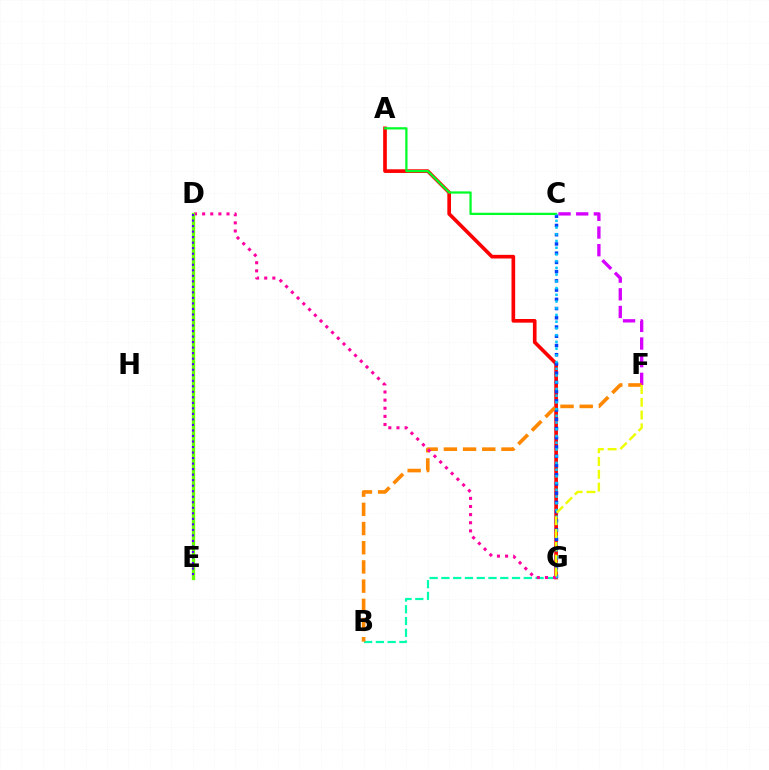{('C', 'F'): [{'color': '#d600ff', 'line_style': 'dashed', 'thickness': 2.4}], ('A', 'G'): [{'color': '#ff0000', 'line_style': 'solid', 'thickness': 2.63}], ('C', 'G'): [{'color': '#003fff', 'line_style': 'dotted', 'thickness': 2.51}, {'color': '#00c7ff', 'line_style': 'dotted', 'thickness': 1.83}], ('B', 'G'): [{'color': '#00ffaf', 'line_style': 'dashed', 'thickness': 1.6}], ('B', 'F'): [{'color': '#ff8800', 'line_style': 'dashed', 'thickness': 2.61}], ('A', 'C'): [{'color': '#00ff27', 'line_style': 'solid', 'thickness': 1.62}], ('D', 'G'): [{'color': '#ff00a0', 'line_style': 'dotted', 'thickness': 2.21}], ('D', 'E'): [{'color': '#66ff00', 'line_style': 'solid', 'thickness': 2.4}, {'color': '#4f00ff', 'line_style': 'dotted', 'thickness': 1.5}], ('F', 'G'): [{'color': '#eeff00', 'line_style': 'dashed', 'thickness': 1.74}]}